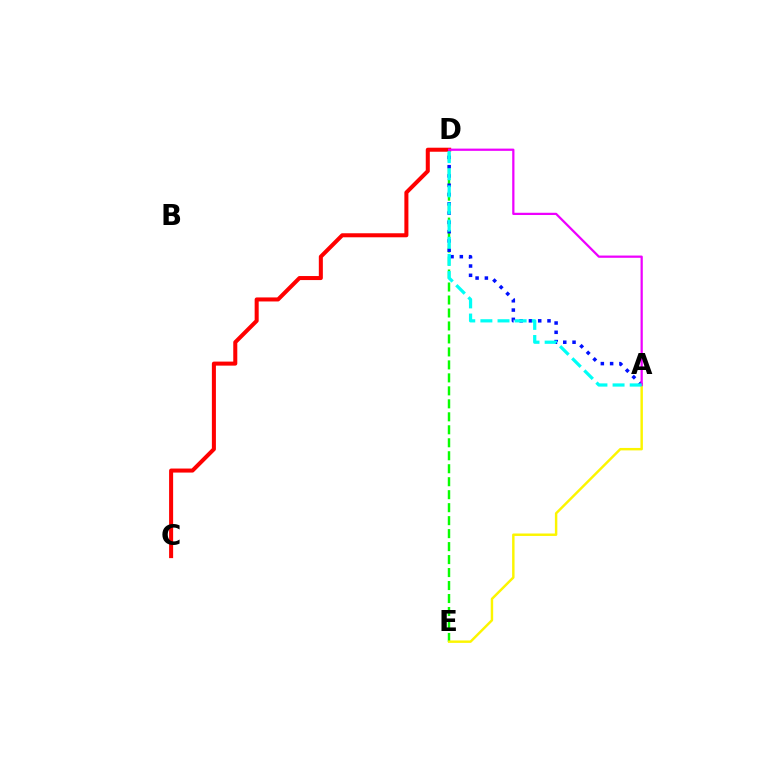{('D', 'E'): [{'color': '#08ff00', 'line_style': 'dashed', 'thickness': 1.76}], ('A', 'D'): [{'color': '#0010ff', 'line_style': 'dotted', 'thickness': 2.52}, {'color': '#ee00ff', 'line_style': 'solid', 'thickness': 1.61}, {'color': '#00fff6', 'line_style': 'dashed', 'thickness': 2.33}], ('C', 'D'): [{'color': '#ff0000', 'line_style': 'solid', 'thickness': 2.9}], ('A', 'E'): [{'color': '#fcf500', 'line_style': 'solid', 'thickness': 1.76}]}